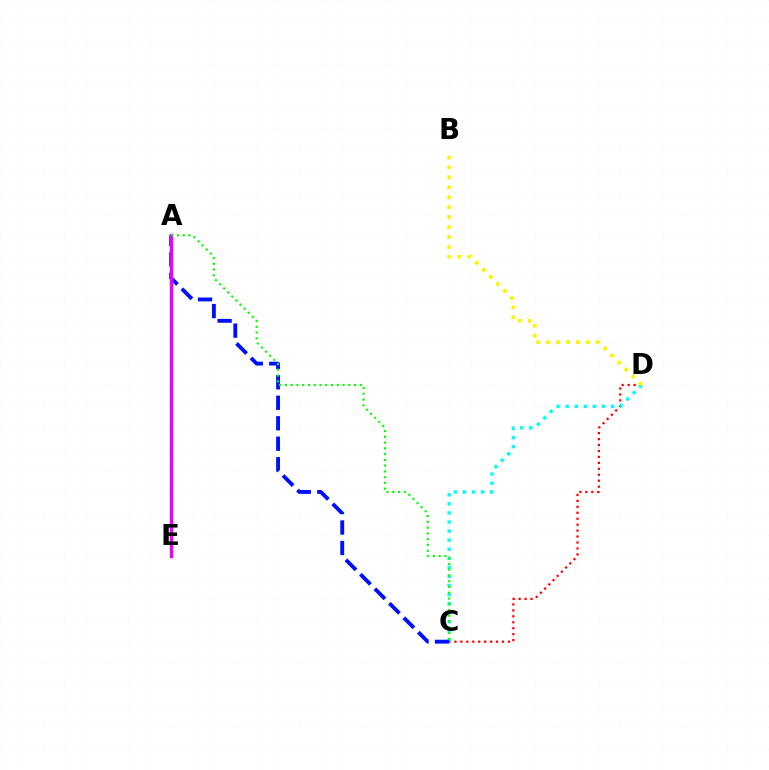{('C', 'D'): [{'color': '#ff0000', 'line_style': 'dotted', 'thickness': 1.61}, {'color': '#00fff6', 'line_style': 'dotted', 'thickness': 2.46}], ('B', 'D'): [{'color': '#fcf500', 'line_style': 'dotted', 'thickness': 2.7}], ('A', 'C'): [{'color': '#0010ff', 'line_style': 'dashed', 'thickness': 2.78}, {'color': '#08ff00', 'line_style': 'dotted', 'thickness': 1.57}], ('A', 'E'): [{'color': '#ee00ff', 'line_style': 'solid', 'thickness': 2.45}]}